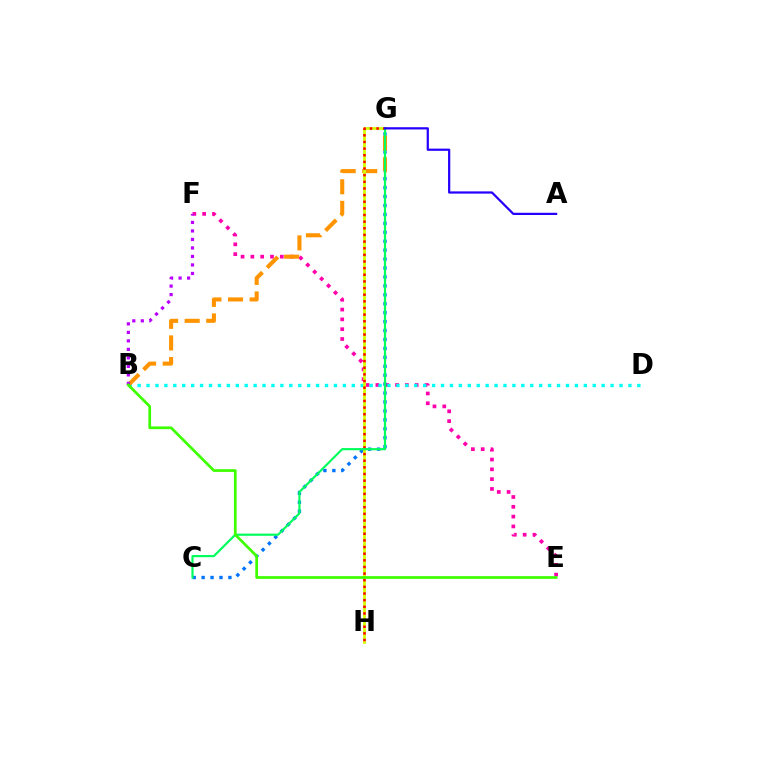{('E', 'F'): [{'color': '#ff00ac', 'line_style': 'dotted', 'thickness': 2.66}], ('C', 'G'): [{'color': '#0074ff', 'line_style': 'dotted', 'thickness': 2.43}, {'color': '#00ff5c', 'line_style': 'solid', 'thickness': 1.56}], ('B', 'D'): [{'color': '#00fff6', 'line_style': 'dotted', 'thickness': 2.42}], ('B', 'G'): [{'color': '#ff9400', 'line_style': 'dashed', 'thickness': 2.93}], ('G', 'H'): [{'color': '#d1ff00', 'line_style': 'solid', 'thickness': 1.99}, {'color': '#ff0000', 'line_style': 'dotted', 'thickness': 1.8}], ('B', 'F'): [{'color': '#b900ff', 'line_style': 'dotted', 'thickness': 2.31}], ('B', 'E'): [{'color': '#3dff00', 'line_style': 'solid', 'thickness': 1.97}], ('A', 'G'): [{'color': '#2500ff', 'line_style': 'solid', 'thickness': 1.6}]}